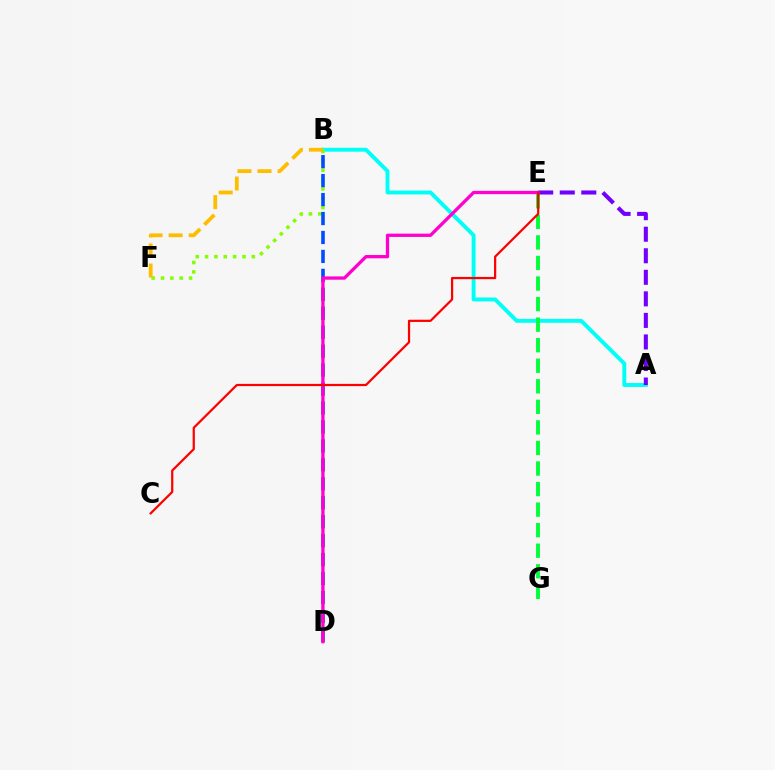{('A', 'B'): [{'color': '#00fff6', 'line_style': 'solid', 'thickness': 2.82}], ('E', 'G'): [{'color': '#00ff39', 'line_style': 'dashed', 'thickness': 2.79}], ('B', 'F'): [{'color': '#84ff00', 'line_style': 'dotted', 'thickness': 2.54}, {'color': '#ffbd00', 'line_style': 'dashed', 'thickness': 2.73}], ('B', 'D'): [{'color': '#004bff', 'line_style': 'dashed', 'thickness': 2.57}], ('A', 'E'): [{'color': '#7200ff', 'line_style': 'dashed', 'thickness': 2.93}], ('D', 'E'): [{'color': '#ff00cf', 'line_style': 'solid', 'thickness': 2.37}], ('C', 'E'): [{'color': '#ff0000', 'line_style': 'solid', 'thickness': 1.61}]}